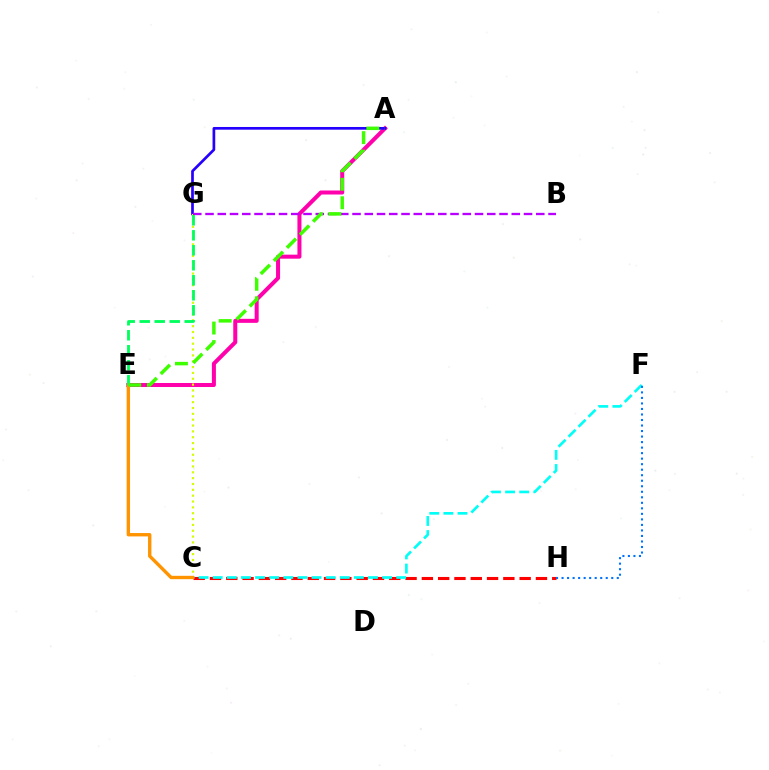{('C', 'H'): [{'color': '#ff0000', 'line_style': 'dashed', 'thickness': 2.21}], ('A', 'E'): [{'color': '#ff00ac', 'line_style': 'solid', 'thickness': 2.89}, {'color': '#3dff00', 'line_style': 'dashed', 'thickness': 2.51}], ('A', 'G'): [{'color': '#2500ff', 'line_style': 'solid', 'thickness': 1.94}], ('C', 'G'): [{'color': '#d1ff00', 'line_style': 'dotted', 'thickness': 1.59}], ('C', 'F'): [{'color': '#00fff6', 'line_style': 'dashed', 'thickness': 1.92}], ('F', 'H'): [{'color': '#0074ff', 'line_style': 'dotted', 'thickness': 1.5}], ('B', 'G'): [{'color': '#b900ff', 'line_style': 'dashed', 'thickness': 1.66}], ('C', 'E'): [{'color': '#ff9400', 'line_style': 'solid', 'thickness': 2.42}], ('E', 'G'): [{'color': '#00ff5c', 'line_style': 'dashed', 'thickness': 2.04}]}